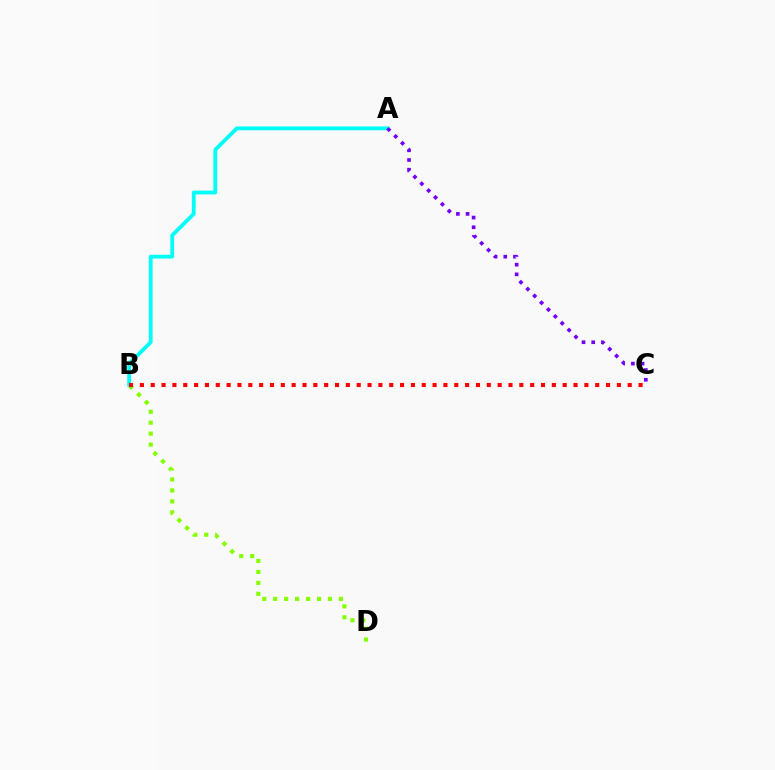{('A', 'B'): [{'color': '#00fff6', 'line_style': 'solid', 'thickness': 2.74}], ('B', 'D'): [{'color': '#84ff00', 'line_style': 'dotted', 'thickness': 2.98}], ('B', 'C'): [{'color': '#ff0000', 'line_style': 'dotted', 'thickness': 2.95}], ('A', 'C'): [{'color': '#7200ff', 'line_style': 'dotted', 'thickness': 2.64}]}